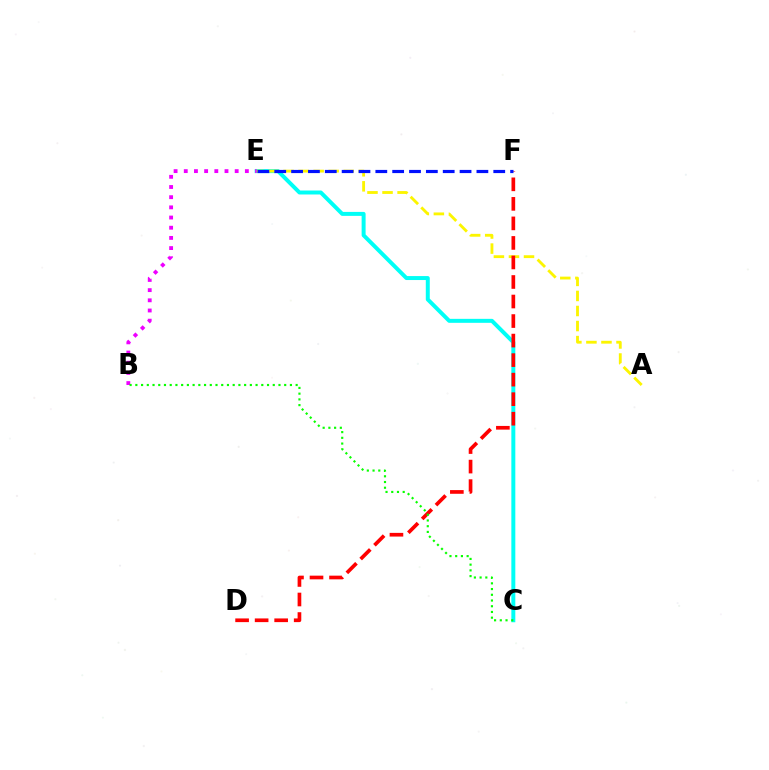{('C', 'E'): [{'color': '#00fff6', 'line_style': 'solid', 'thickness': 2.86}], ('A', 'E'): [{'color': '#fcf500', 'line_style': 'dashed', 'thickness': 2.04}], ('D', 'F'): [{'color': '#ff0000', 'line_style': 'dashed', 'thickness': 2.65}], ('B', 'E'): [{'color': '#ee00ff', 'line_style': 'dotted', 'thickness': 2.77}], ('E', 'F'): [{'color': '#0010ff', 'line_style': 'dashed', 'thickness': 2.29}], ('B', 'C'): [{'color': '#08ff00', 'line_style': 'dotted', 'thickness': 1.56}]}